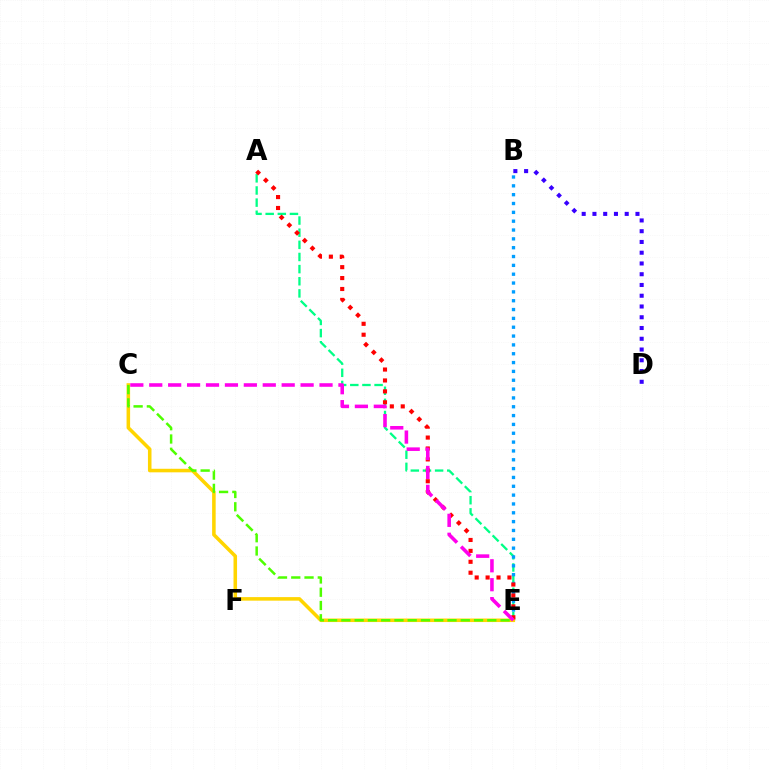{('A', 'E'): [{'color': '#00ff86', 'line_style': 'dashed', 'thickness': 1.65}, {'color': '#ff0000', 'line_style': 'dotted', 'thickness': 2.97}], ('B', 'E'): [{'color': '#009eff', 'line_style': 'dotted', 'thickness': 2.4}], ('C', 'E'): [{'color': '#ffd500', 'line_style': 'solid', 'thickness': 2.56}, {'color': '#4fff00', 'line_style': 'dashed', 'thickness': 1.8}, {'color': '#ff00ed', 'line_style': 'dashed', 'thickness': 2.57}], ('B', 'D'): [{'color': '#3700ff', 'line_style': 'dotted', 'thickness': 2.92}]}